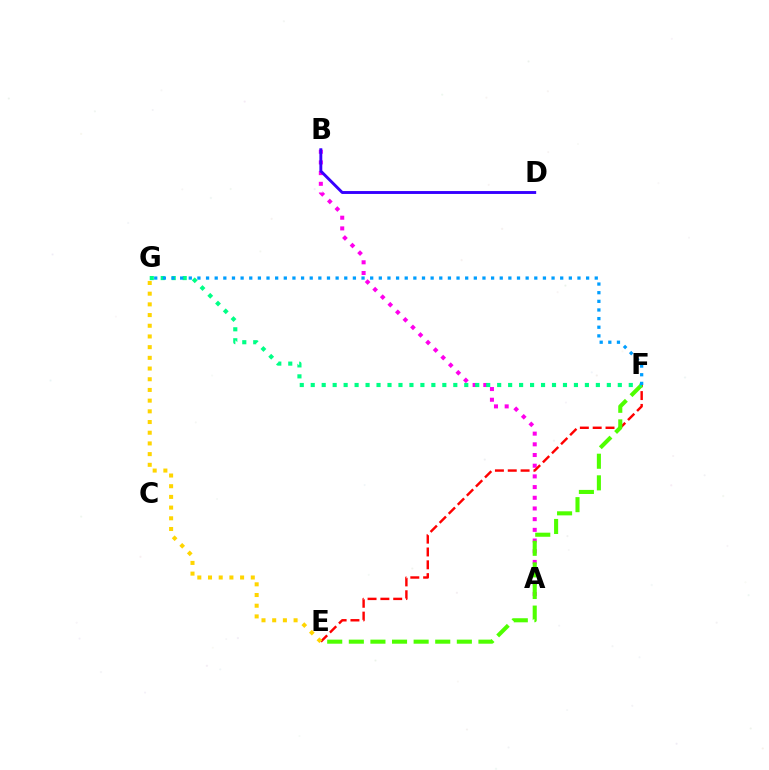{('A', 'B'): [{'color': '#ff00ed', 'line_style': 'dotted', 'thickness': 2.9}], ('E', 'F'): [{'color': '#ff0000', 'line_style': 'dashed', 'thickness': 1.74}, {'color': '#4fff00', 'line_style': 'dashed', 'thickness': 2.93}], ('E', 'G'): [{'color': '#ffd500', 'line_style': 'dotted', 'thickness': 2.91}], ('F', 'G'): [{'color': '#00ff86', 'line_style': 'dotted', 'thickness': 2.98}, {'color': '#009eff', 'line_style': 'dotted', 'thickness': 2.35}], ('B', 'D'): [{'color': '#3700ff', 'line_style': 'solid', 'thickness': 2.09}]}